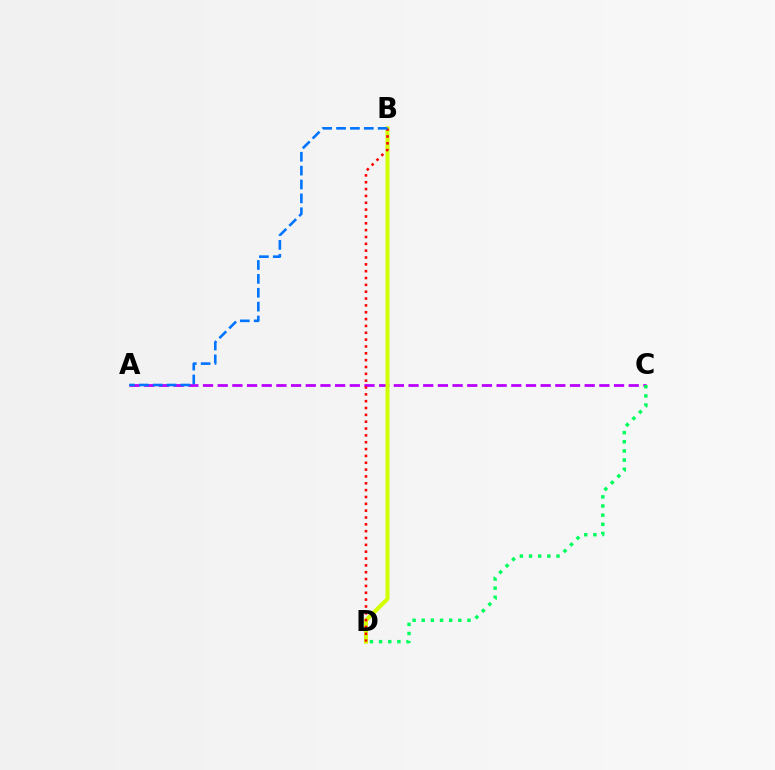{('A', 'C'): [{'color': '#b900ff', 'line_style': 'dashed', 'thickness': 1.99}], ('B', 'D'): [{'color': '#d1ff00', 'line_style': 'solid', 'thickness': 2.89}, {'color': '#ff0000', 'line_style': 'dotted', 'thickness': 1.86}], ('A', 'B'): [{'color': '#0074ff', 'line_style': 'dashed', 'thickness': 1.88}], ('C', 'D'): [{'color': '#00ff5c', 'line_style': 'dotted', 'thickness': 2.49}]}